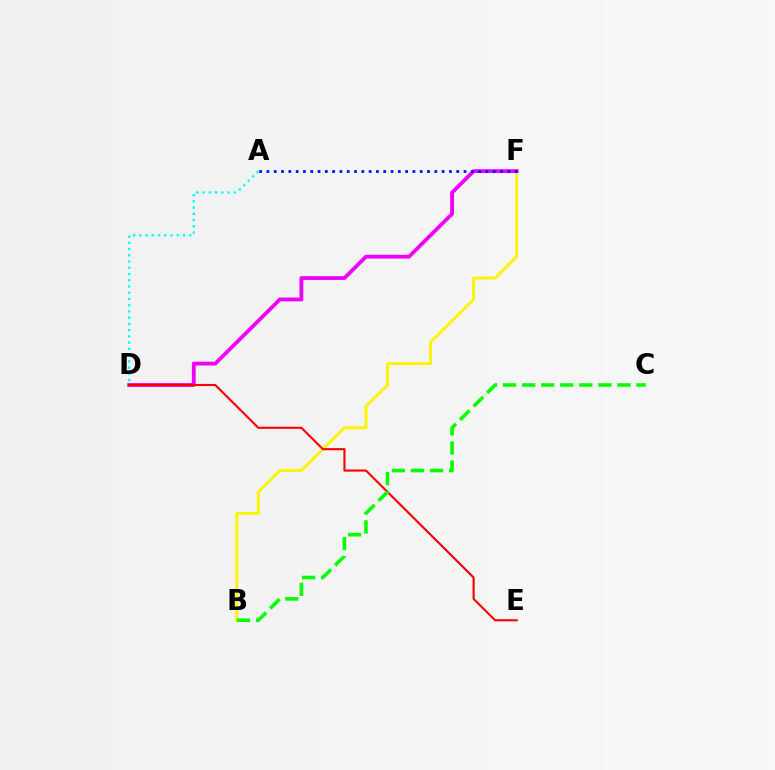{('B', 'F'): [{'color': '#fcf500', 'line_style': 'solid', 'thickness': 2.1}], ('A', 'D'): [{'color': '#00fff6', 'line_style': 'dotted', 'thickness': 1.69}], ('D', 'F'): [{'color': '#ee00ff', 'line_style': 'solid', 'thickness': 2.74}], ('D', 'E'): [{'color': '#ff0000', 'line_style': 'solid', 'thickness': 1.53}], ('B', 'C'): [{'color': '#08ff00', 'line_style': 'dashed', 'thickness': 2.59}], ('A', 'F'): [{'color': '#0010ff', 'line_style': 'dotted', 'thickness': 1.98}]}